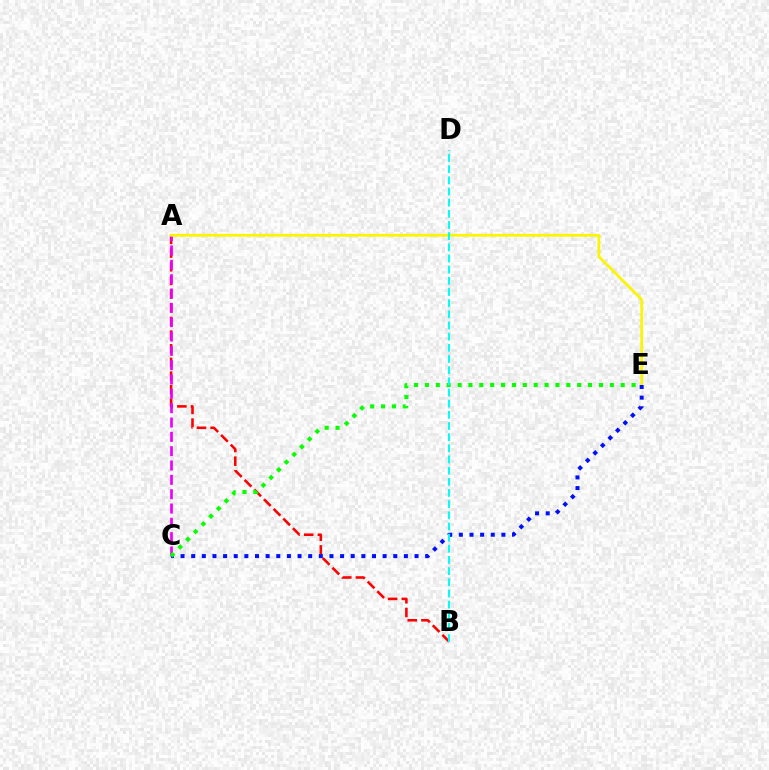{('A', 'B'): [{'color': '#ff0000', 'line_style': 'dashed', 'thickness': 1.86}], ('A', 'C'): [{'color': '#ee00ff', 'line_style': 'dashed', 'thickness': 1.95}], ('A', 'E'): [{'color': '#fcf500', 'line_style': 'solid', 'thickness': 1.97}], ('C', 'E'): [{'color': '#0010ff', 'line_style': 'dotted', 'thickness': 2.89}, {'color': '#08ff00', 'line_style': 'dotted', 'thickness': 2.96}], ('B', 'D'): [{'color': '#00fff6', 'line_style': 'dashed', 'thickness': 1.52}]}